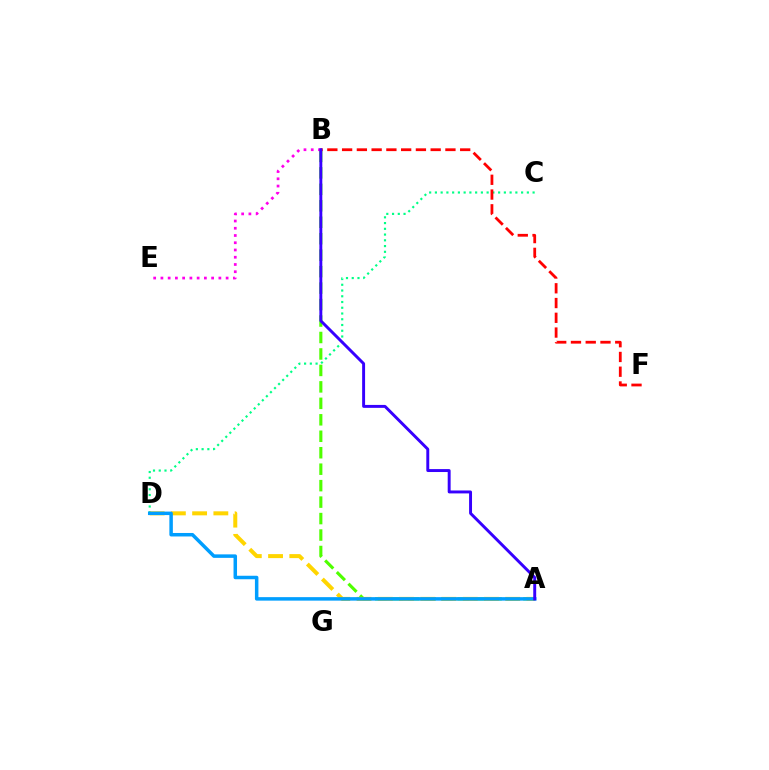{('C', 'D'): [{'color': '#00ff86', 'line_style': 'dotted', 'thickness': 1.56}], ('A', 'B'): [{'color': '#4fff00', 'line_style': 'dashed', 'thickness': 2.24}, {'color': '#3700ff', 'line_style': 'solid', 'thickness': 2.11}], ('A', 'D'): [{'color': '#ffd500', 'line_style': 'dashed', 'thickness': 2.89}, {'color': '#009eff', 'line_style': 'solid', 'thickness': 2.51}], ('B', 'F'): [{'color': '#ff0000', 'line_style': 'dashed', 'thickness': 2.01}], ('B', 'E'): [{'color': '#ff00ed', 'line_style': 'dotted', 'thickness': 1.97}]}